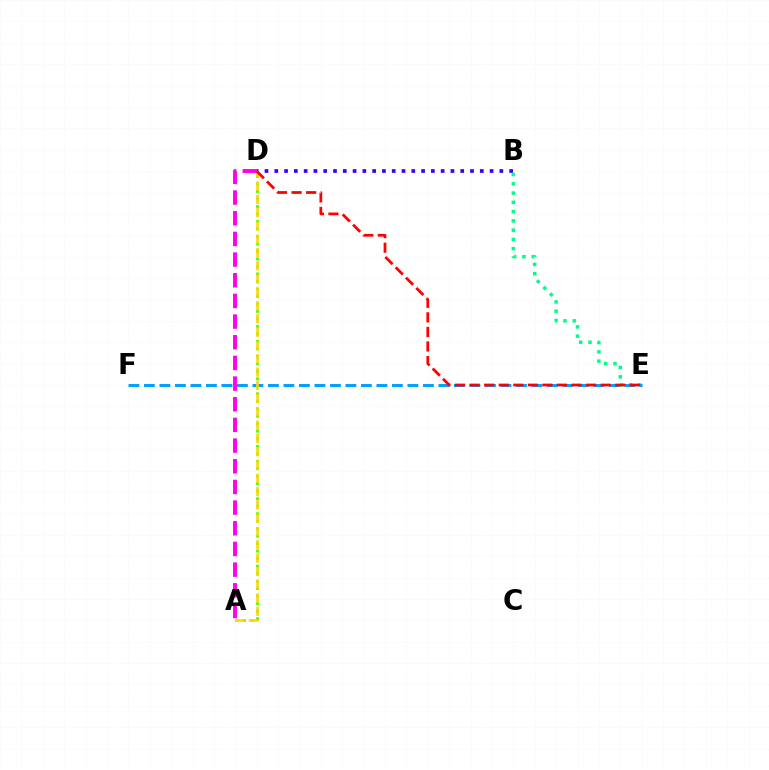{('B', 'D'): [{'color': '#3700ff', 'line_style': 'dotted', 'thickness': 2.66}], ('B', 'E'): [{'color': '#00ff86', 'line_style': 'dotted', 'thickness': 2.52}], ('E', 'F'): [{'color': '#009eff', 'line_style': 'dashed', 'thickness': 2.11}], ('A', 'D'): [{'color': '#ff00ed', 'line_style': 'dashed', 'thickness': 2.81}, {'color': '#4fff00', 'line_style': 'dotted', 'thickness': 2.04}, {'color': '#ffd500', 'line_style': 'dashed', 'thickness': 1.81}], ('D', 'E'): [{'color': '#ff0000', 'line_style': 'dashed', 'thickness': 1.98}]}